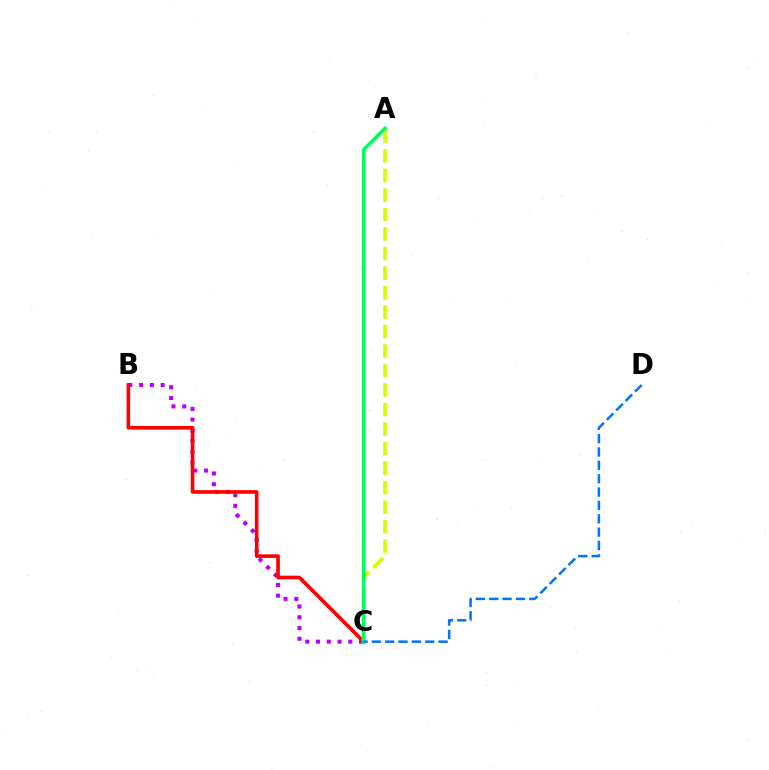{('B', 'C'): [{'color': '#b900ff', 'line_style': 'dotted', 'thickness': 2.92}, {'color': '#ff0000', 'line_style': 'solid', 'thickness': 2.62}], ('A', 'C'): [{'color': '#d1ff00', 'line_style': 'dashed', 'thickness': 2.65}, {'color': '#00ff5c', 'line_style': 'solid', 'thickness': 2.55}], ('C', 'D'): [{'color': '#0074ff', 'line_style': 'dashed', 'thickness': 1.81}]}